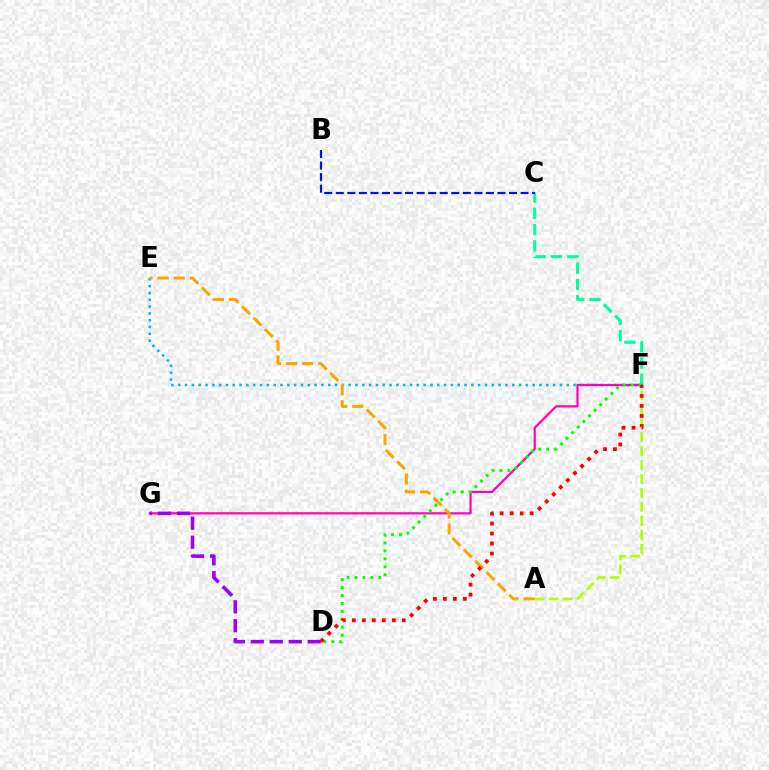{('A', 'F'): [{'color': '#b3ff00', 'line_style': 'dashed', 'thickness': 1.9}], ('C', 'F'): [{'color': '#00ff9d', 'line_style': 'dashed', 'thickness': 2.21}], ('E', 'F'): [{'color': '#00b5ff', 'line_style': 'dotted', 'thickness': 1.85}], ('F', 'G'): [{'color': '#ff00bd', 'line_style': 'solid', 'thickness': 1.59}], ('D', 'G'): [{'color': '#9b00ff', 'line_style': 'dashed', 'thickness': 2.58}], ('D', 'F'): [{'color': '#08ff00', 'line_style': 'dotted', 'thickness': 2.16}, {'color': '#ff0000', 'line_style': 'dotted', 'thickness': 2.71}], ('B', 'C'): [{'color': '#0010ff', 'line_style': 'dashed', 'thickness': 1.57}], ('A', 'E'): [{'color': '#ffa500', 'line_style': 'dashed', 'thickness': 2.18}]}